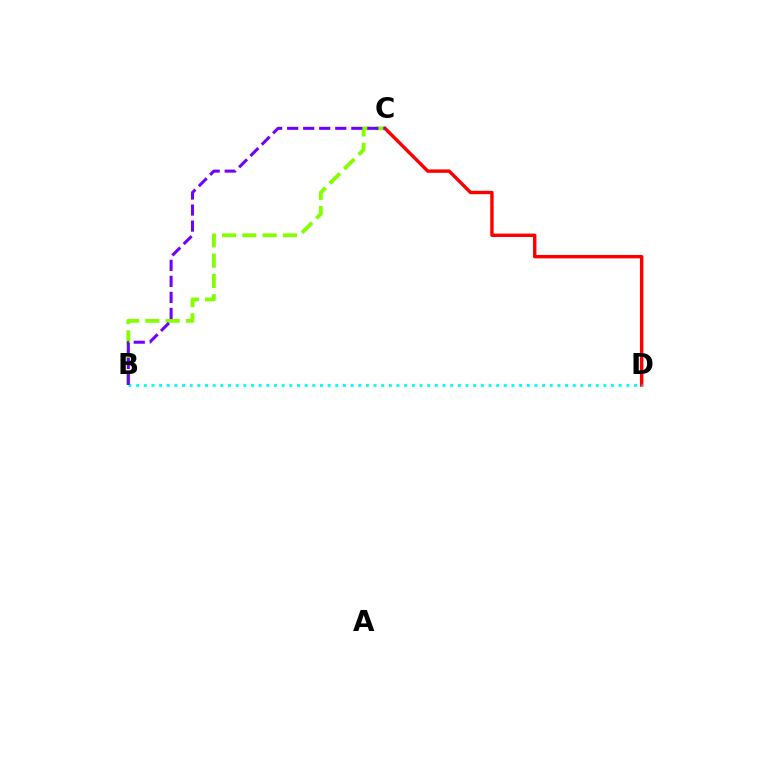{('C', 'D'): [{'color': '#ff0000', 'line_style': 'solid', 'thickness': 2.46}], ('B', 'C'): [{'color': '#84ff00', 'line_style': 'dashed', 'thickness': 2.76}, {'color': '#7200ff', 'line_style': 'dashed', 'thickness': 2.18}], ('B', 'D'): [{'color': '#00fff6', 'line_style': 'dotted', 'thickness': 2.08}]}